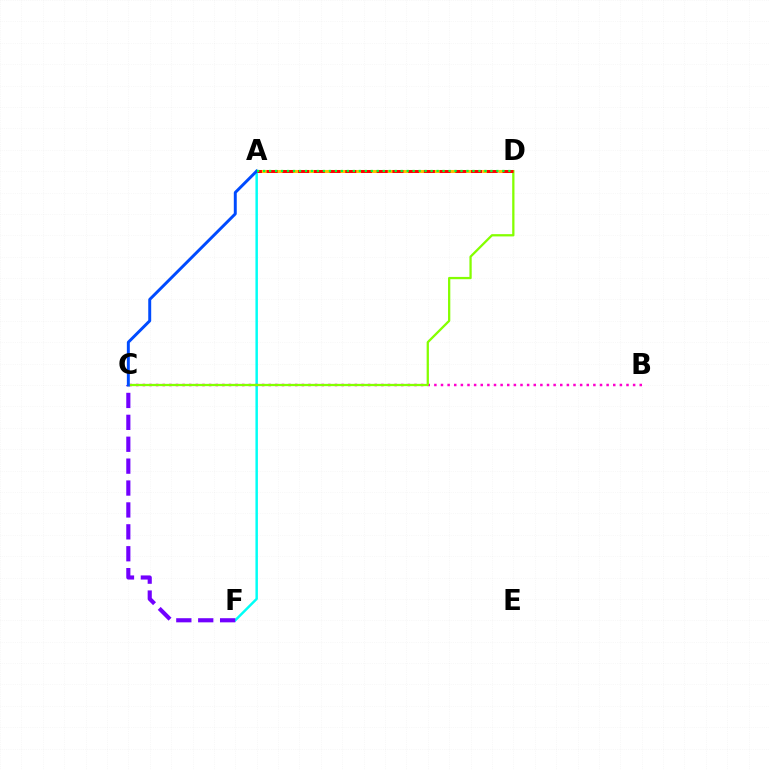{('A', 'D'): [{'color': '#ffbd00', 'line_style': 'dashed', 'thickness': 2.18}, {'color': '#ff0000', 'line_style': 'dashed', 'thickness': 2.14}, {'color': '#00ff39', 'line_style': 'dotted', 'thickness': 1.63}], ('A', 'F'): [{'color': '#00fff6', 'line_style': 'solid', 'thickness': 1.78}], ('B', 'C'): [{'color': '#ff00cf', 'line_style': 'dotted', 'thickness': 1.8}], ('C', 'F'): [{'color': '#7200ff', 'line_style': 'dashed', 'thickness': 2.98}], ('C', 'D'): [{'color': '#84ff00', 'line_style': 'solid', 'thickness': 1.64}], ('A', 'C'): [{'color': '#004bff', 'line_style': 'solid', 'thickness': 2.12}]}